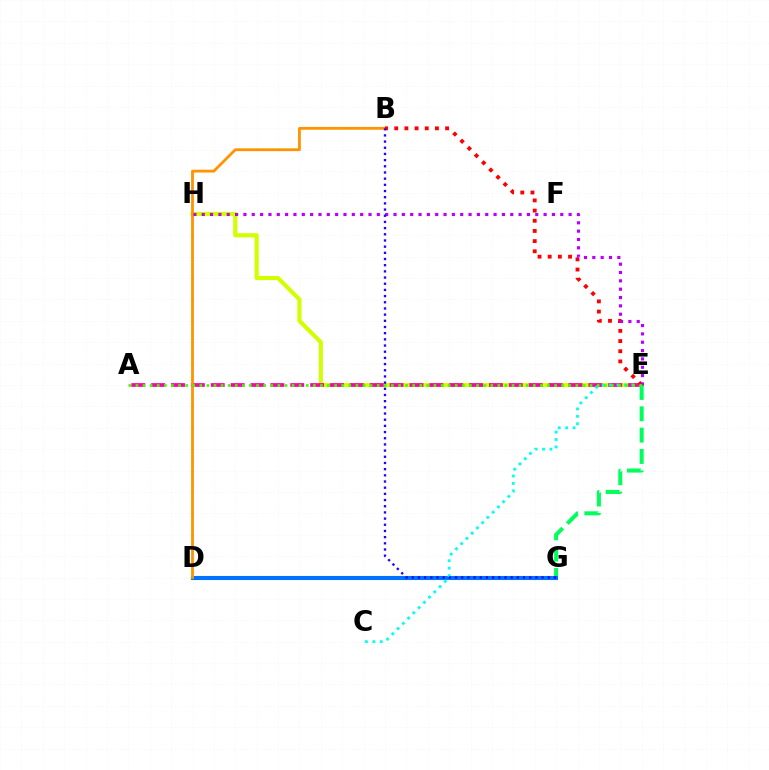{('E', 'H'): [{'color': '#d1ff00', 'line_style': 'solid', 'thickness': 2.98}, {'color': '#b900ff', 'line_style': 'dotted', 'thickness': 2.27}], ('A', 'E'): [{'color': '#ff00ac', 'line_style': 'dashed', 'thickness': 2.7}, {'color': '#3dff00', 'line_style': 'dotted', 'thickness': 1.93}], ('E', 'G'): [{'color': '#00ff5c', 'line_style': 'dashed', 'thickness': 2.9}], ('D', 'G'): [{'color': '#0074ff', 'line_style': 'solid', 'thickness': 2.95}], ('B', 'D'): [{'color': '#ff9400', 'line_style': 'solid', 'thickness': 2.02}], ('C', 'E'): [{'color': '#00fff6', 'line_style': 'dotted', 'thickness': 2.02}], ('B', 'E'): [{'color': '#ff0000', 'line_style': 'dotted', 'thickness': 2.76}], ('B', 'G'): [{'color': '#2500ff', 'line_style': 'dotted', 'thickness': 1.68}]}